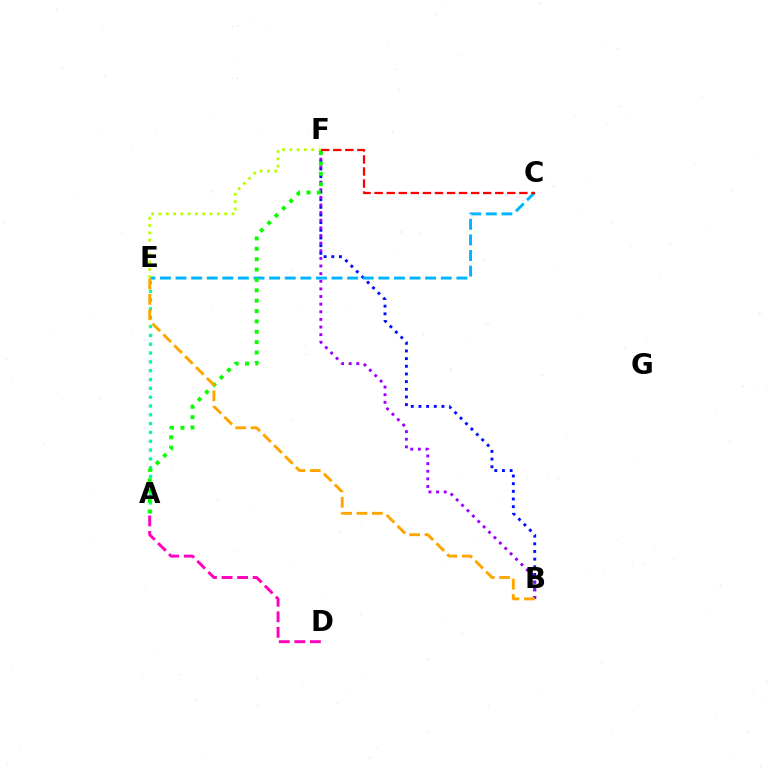{('A', 'E'): [{'color': '#00ff9d', 'line_style': 'dotted', 'thickness': 2.4}], ('B', 'F'): [{'color': '#0010ff', 'line_style': 'dotted', 'thickness': 2.08}, {'color': '#9b00ff', 'line_style': 'dotted', 'thickness': 2.07}], ('C', 'E'): [{'color': '#00b5ff', 'line_style': 'dashed', 'thickness': 2.12}], ('E', 'F'): [{'color': '#b3ff00', 'line_style': 'dotted', 'thickness': 1.98}], ('A', 'F'): [{'color': '#08ff00', 'line_style': 'dotted', 'thickness': 2.82}], ('B', 'E'): [{'color': '#ffa500', 'line_style': 'dashed', 'thickness': 2.09}], ('A', 'D'): [{'color': '#ff00bd', 'line_style': 'dashed', 'thickness': 2.11}], ('C', 'F'): [{'color': '#ff0000', 'line_style': 'dashed', 'thickness': 1.64}]}